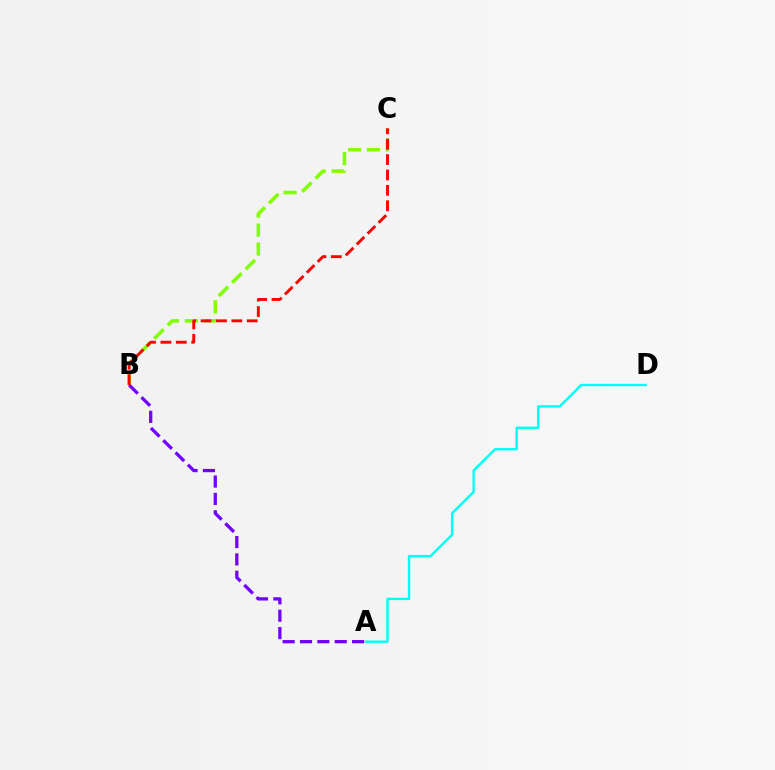{('B', 'C'): [{'color': '#84ff00', 'line_style': 'dashed', 'thickness': 2.57}, {'color': '#ff0000', 'line_style': 'dashed', 'thickness': 2.09}], ('A', 'D'): [{'color': '#00fff6', 'line_style': 'solid', 'thickness': 1.7}], ('A', 'B'): [{'color': '#7200ff', 'line_style': 'dashed', 'thickness': 2.36}]}